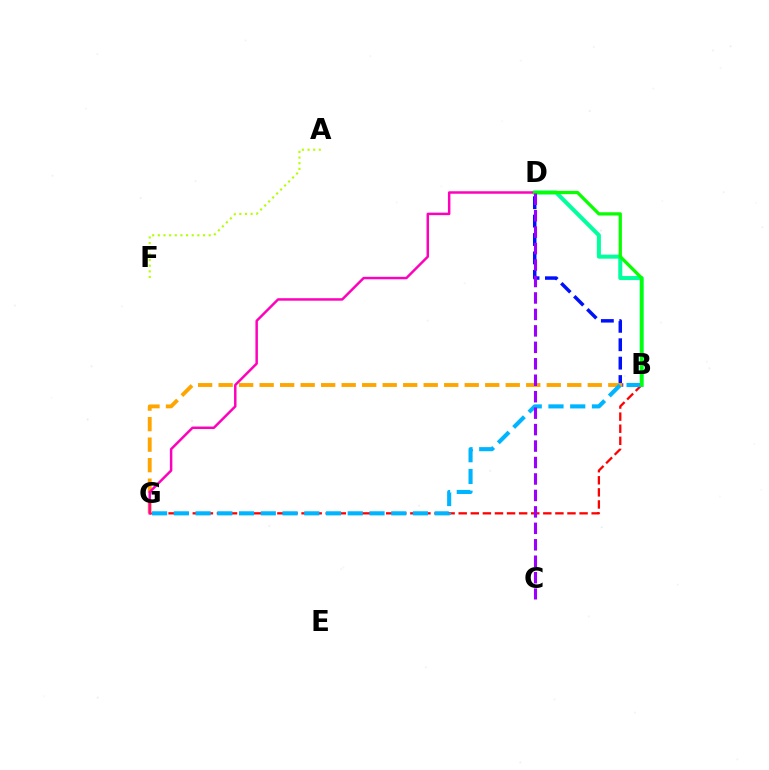{('B', 'D'): [{'color': '#00ff9d', 'line_style': 'solid', 'thickness': 2.89}, {'color': '#0010ff', 'line_style': 'dashed', 'thickness': 2.5}, {'color': '#08ff00', 'line_style': 'solid', 'thickness': 2.34}], ('B', 'G'): [{'color': '#ff0000', 'line_style': 'dashed', 'thickness': 1.64}, {'color': '#ffa500', 'line_style': 'dashed', 'thickness': 2.79}, {'color': '#00b5ff', 'line_style': 'dashed', 'thickness': 2.95}], ('A', 'F'): [{'color': '#b3ff00', 'line_style': 'dotted', 'thickness': 1.53}], ('D', 'G'): [{'color': '#ff00bd', 'line_style': 'solid', 'thickness': 1.78}], ('C', 'D'): [{'color': '#9b00ff', 'line_style': 'dashed', 'thickness': 2.24}]}